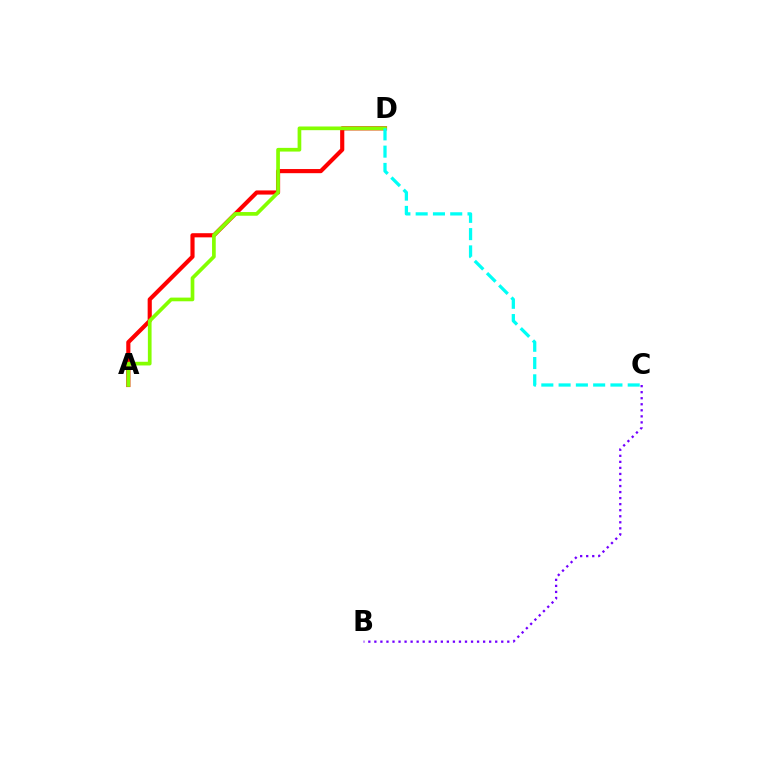{('A', 'D'): [{'color': '#ff0000', 'line_style': 'solid', 'thickness': 2.99}, {'color': '#84ff00', 'line_style': 'solid', 'thickness': 2.66}], ('C', 'D'): [{'color': '#00fff6', 'line_style': 'dashed', 'thickness': 2.35}], ('B', 'C'): [{'color': '#7200ff', 'line_style': 'dotted', 'thickness': 1.64}]}